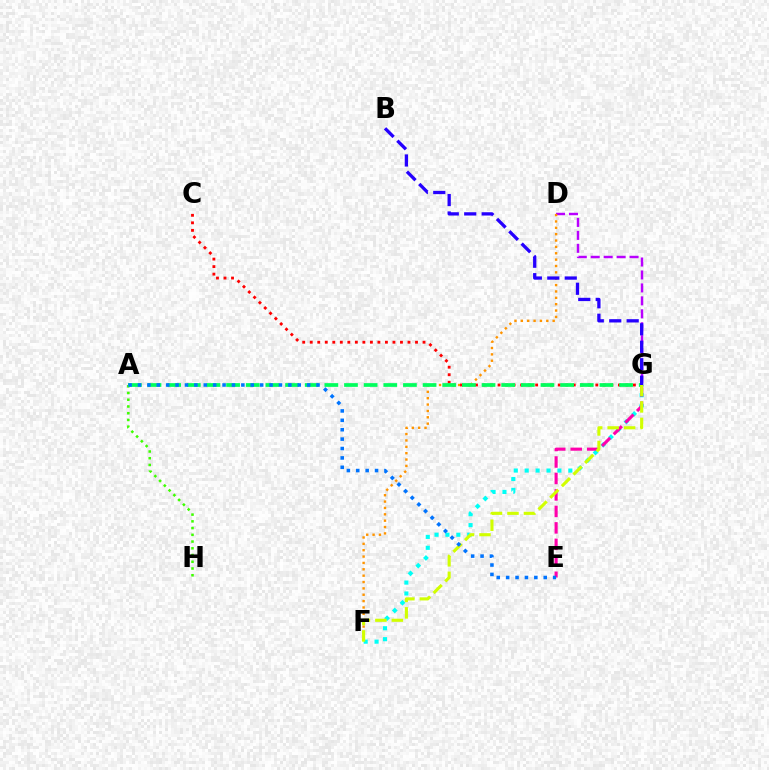{('D', 'G'): [{'color': '#b900ff', 'line_style': 'dashed', 'thickness': 1.76}], ('D', 'F'): [{'color': '#ff9400', 'line_style': 'dotted', 'thickness': 1.73}], ('F', 'G'): [{'color': '#00fff6', 'line_style': 'dotted', 'thickness': 2.96}, {'color': '#d1ff00', 'line_style': 'dashed', 'thickness': 2.24}], ('E', 'G'): [{'color': '#ff00ac', 'line_style': 'dashed', 'thickness': 2.24}], ('A', 'H'): [{'color': '#3dff00', 'line_style': 'dotted', 'thickness': 1.83}], ('C', 'G'): [{'color': '#ff0000', 'line_style': 'dotted', 'thickness': 2.04}], ('A', 'G'): [{'color': '#00ff5c', 'line_style': 'dashed', 'thickness': 2.67}], ('B', 'G'): [{'color': '#2500ff', 'line_style': 'dashed', 'thickness': 2.37}], ('A', 'E'): [{'color': '#0074ff', 'line_style': 'dotted', 'thickness': 2.55}]}